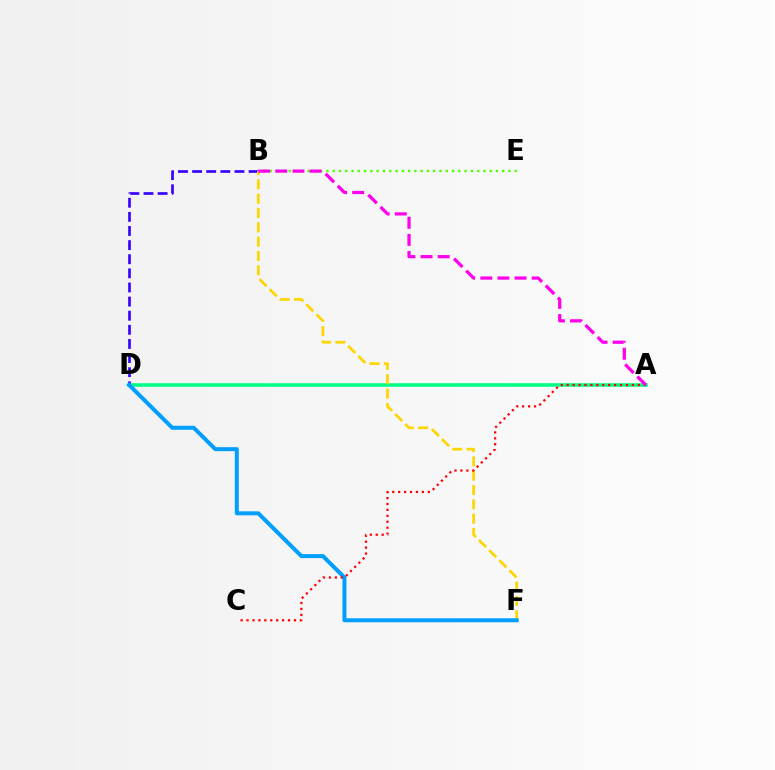{('A', 'D'): [{'color': '#00ff86', 'line_style': 'solid', 'thickness': 2.59}], ('B', 'D'): [{'color': '#3700ff', 'line_style': 'dashed', 'thickness': 1.92}], ('B', 'F'): [{'color': '#ffd500', 'line_style': 'dashed', 'thickness': 1.94}], ('D', 'F'): [{'color': '#009eff', 'line_style': 'solid', 'thickness': 2.87}], ('A', 'C'): [{'color': '#ff0000', 'line_style': 'dotted', 'thickness': 1.61}], ('B', 'E'): [{'color': '#4fff00', 'line_style': 'dotted', 'thickness': 1.71}], ('A', 'B'): [{'color': '#ff00ed', 'line_style': 'dashed', 'thickness': 2.33}]}